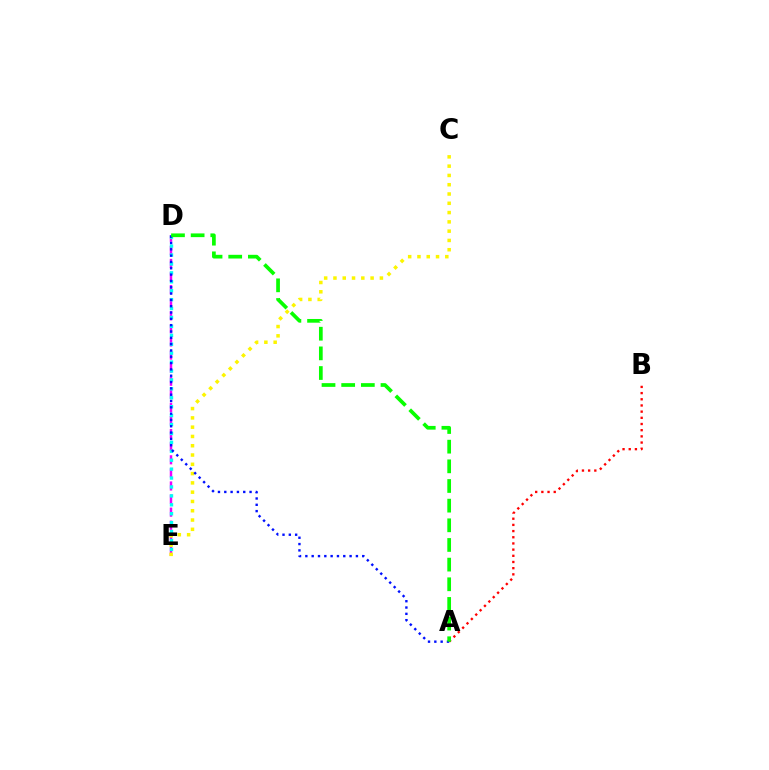{('D', 'E'): [{'color': '#ee00ff', 'line_style': 'dashed', 'thickness': 1.78}, {'color': '#00fff6', 'line_style': 'dotted', 'thickness': 2.42}], ('A', 'B'): [{'color': '#ff0000', 'line_style': 'dotted', 'thickness': 1.68}], ('C', 'E'): [{'color': '#fcf500', 'line_style': 'dotted', 'thickness': 2.52}], ('A', 'D'): [{'color': '#0010ff', 'line_style': 'dotted', 'thickness': 1.72}, {'color': '#08ff00', 'line_style': 'dashed', 'thickness': 2.67}]}